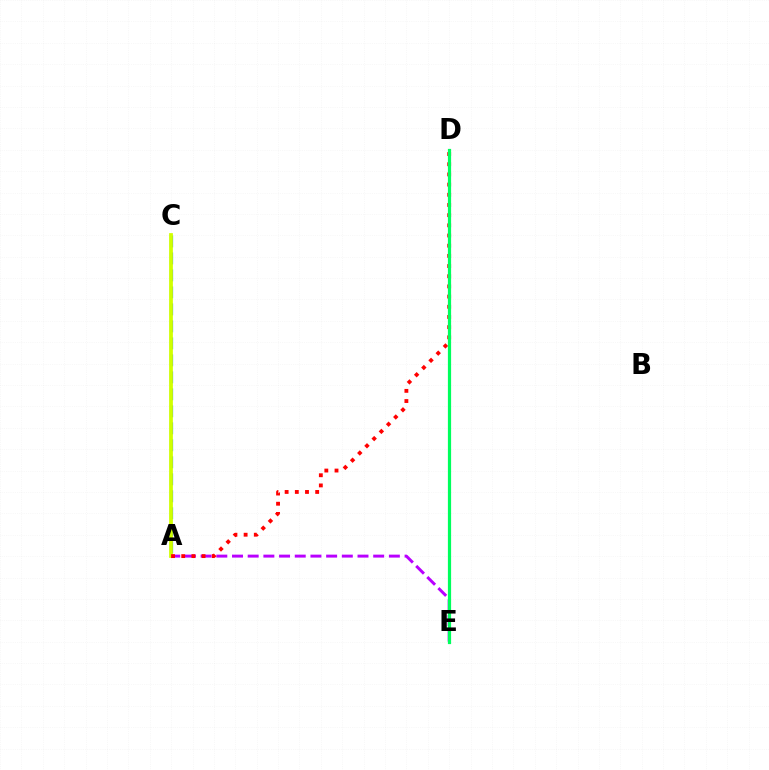{('A', 'E'): [{'color': '#b900ff', 'line_style': 'dashed', 'thickness': 2.13}], ('A', 'C'): [{'color': '#0074ff', 'line_style': 'dashed', 'thickness': 2.31}, {'color': '#d1ff00', 'line_style': 'solid', 'thickness': 2.7}], ('A', 'D'): [{'color': '#ff0000', 'line_style': 'dotted', 'thickness': 2.77}], ('D', 'E'): [{'color': '#00ff5c', 'line_style': 'solid', 'thickness': 2.31}]}